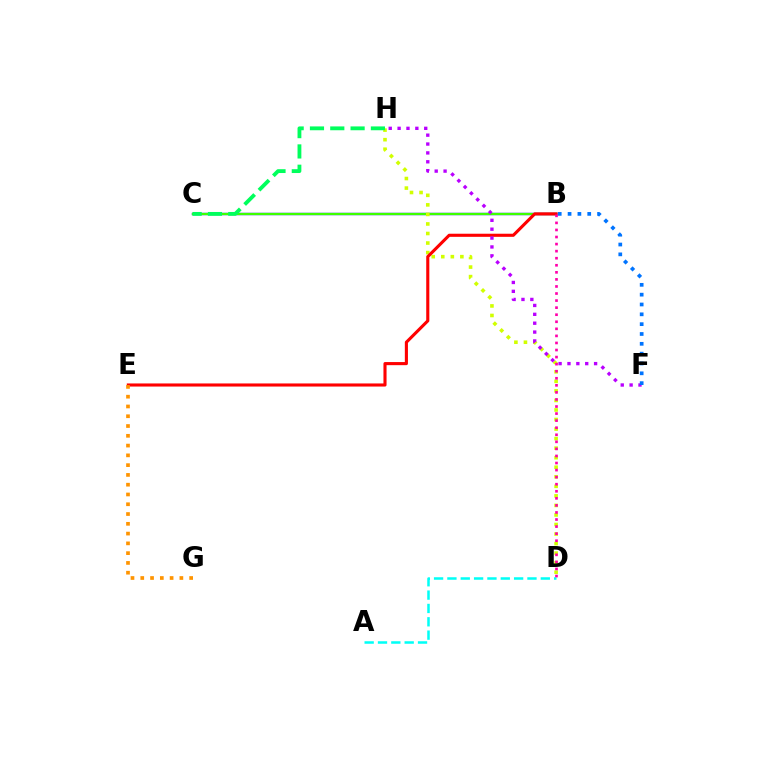{('B', 'C'): [{'color': '#2500ff', 'line_style': 'solid', 'thickness': 1.7}, {'color': '#3dff00', 'line_style': 'solid', 'thickness': 1.61}], ('A', 'D'): [{'color': '#00fff6', 'line_style': 'dashed', 'thickness': 1.81}], ('D', 'H'): [{'color': '#d1ff00', 'line_style': 'dotted', 'thickness': 2.59}], ('B', 'E'): [{'color': '#ff0000', 'line_style': 'solid', 'thickness': 2.24}], ('B', 'D'): [{'color': '#ff00ac', 'line_style': 'dotted', 'thickness': 1.92}], ('E', 'G'): [{'color': '#ff9400', 'line_style': 'dotted', 'thickness': 2.66}], ('F', 'H'): [{'color': '#b900ff', 'line_style': 'dotted', 'thickness': 2.41}], ('B', 'F'): [{'color': '#0074ff', 'line_style': 'dotted', 'thickness': 2.67}], ('C', 'H'): [{'color': '#00ff5c', 'line_style': 'dashed', 'thickness': 2.76}]}